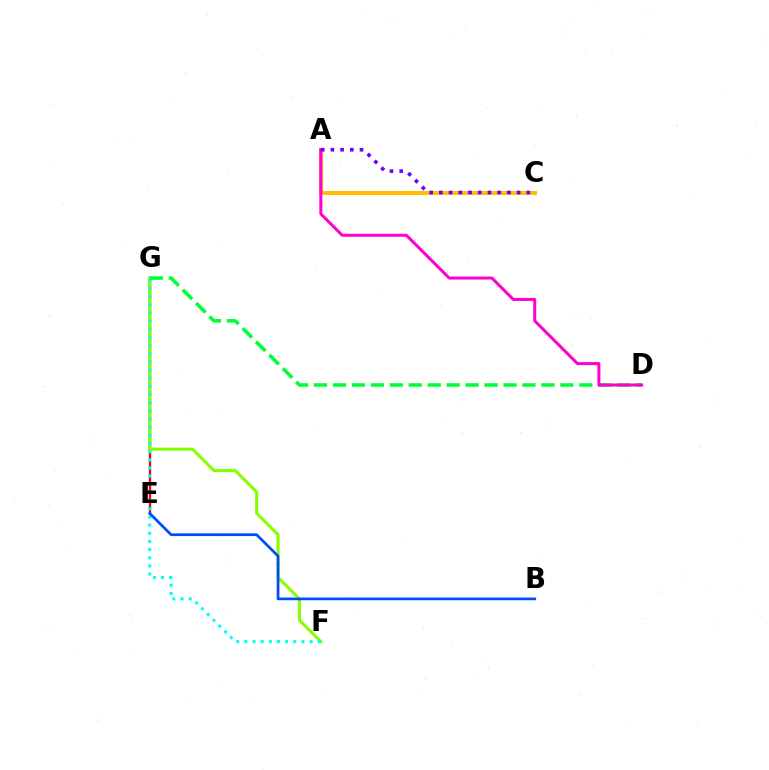{('E', 'G'): [{'color': '#ff0000', 'line_style': 'solid', 'thickness': 1.69}], ('F', 'G'): [{'color': '#84ff00', 'line_style': 'solid', 'thickness': 2.2}, {'color': '#00fff6', 'line_style': 'dotted', 'thickness': 2.22}], ('D', 'G'): [{'color': '#00ff39', 'line_style': 'dashed', 'thickness': 2.57}], ('A', 'C'): [{'color': '#ffbd00', 'line_style': 'solid', 'thickness': 2.86}, {'color': '#7200ff', 'line_style': 'dotted', 'thickness': 2.64}], ('A', 'D'): [{'color': '#ff00cf', 'line_style': 'solid', 'thickness': 2.17}], ('B', 'E'): [{'color': '#004bff', 'line_style': 'solid', 'thickness': 1.95}]}